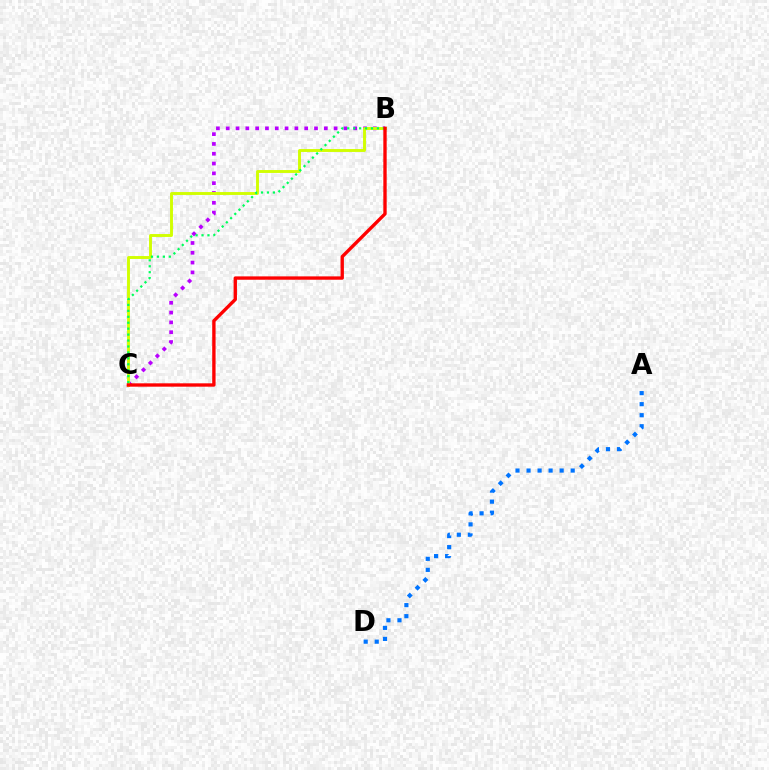{('B', 'C'): [{'color': '#b900ff', 'line_style': 'dotted', 'thickness': 2.67}, {'color': '#d1ff00', 'line_style': 'solid', 'thickness': 2.09}, {'color': '#00ff5c', 'line_style': 'dotted', 'thickness': 1.61}, {'color': '#ff0000', 'line_style': 'solid', 'thickness': 2.41}], ('A', 'D'): [{'color': '#0074ff', 'line_style': 'dotted', 'thickness': 3.0}]}